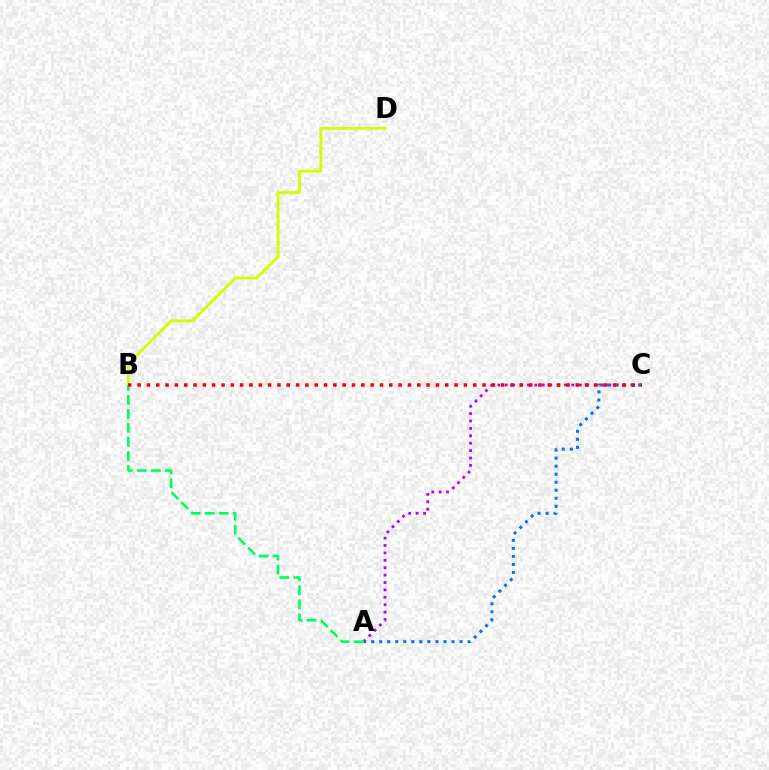{('A', 'C'): [{'color': '#b900ff', 'line_style': 'dotted', 'thickness': 2.01}, {'color': '#0074ff', 'line_style': 'dotted', 'thickness': 2.18}], ('B', 'D'): [{'color': '#d1ff00', 'line_style': 'solid', 'thickness': 2.03}], ('A', 'B'): [{'color': '#00ff5c', 'line_style': 'dashed', 'thickness': 1.9}], ('B', 'C'): [{'color': '#ff0000', 'line_style': 'dotted', 'thickness': 2.53}]}